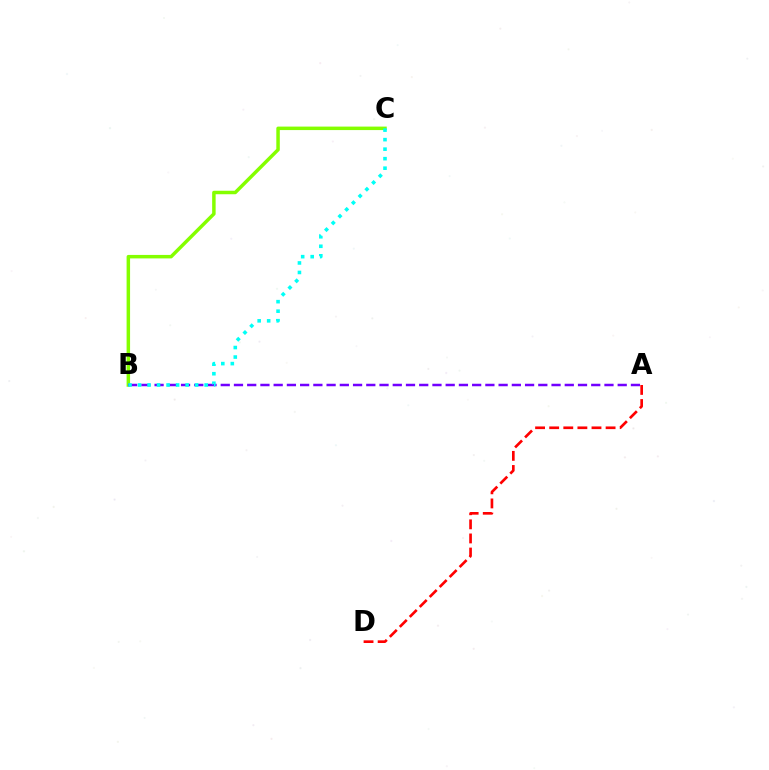{('B', 'C'): [{'color': '#84ff00', 'line_style': 'solid', 'thickness': 2.51}, {'color': '#00fff6', 'line_style': 'dotted', 'thickness': 2.59}], ('A', 'B'): [{'color': '#7200ff', 'line_style': 'dashed', 'thickness': 1.8}], ('A', 'D'): [{'color': '#ff0000', 'line_style': 'dashed', 'thickness': 1.92}]}